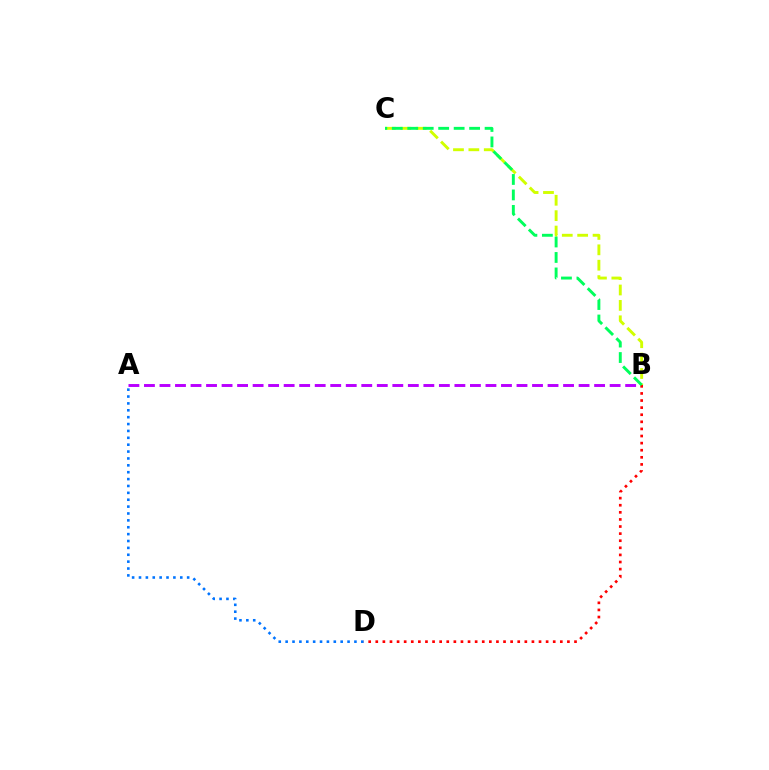{('A', 'B'): [{'color': '#b900ff', 'line_style': 'dashed', 'thickness': 2.11}], ('B', 'C'): [{'color': '#d1ff00', 'line_style': 'dashed', 'thickness': 2.09}, {'color': '#00ff5c', 'line_style': 'dashed', 'thickness': 2.1}], ('B', 'D'): [{'color': '#ff0000', 'line_style': 'dotted', 'thickness': 1.93}], ('A', 'D'): [{'color': '#0074ff', 'line_style': 'dotted', 'thickness': 1.87}]}